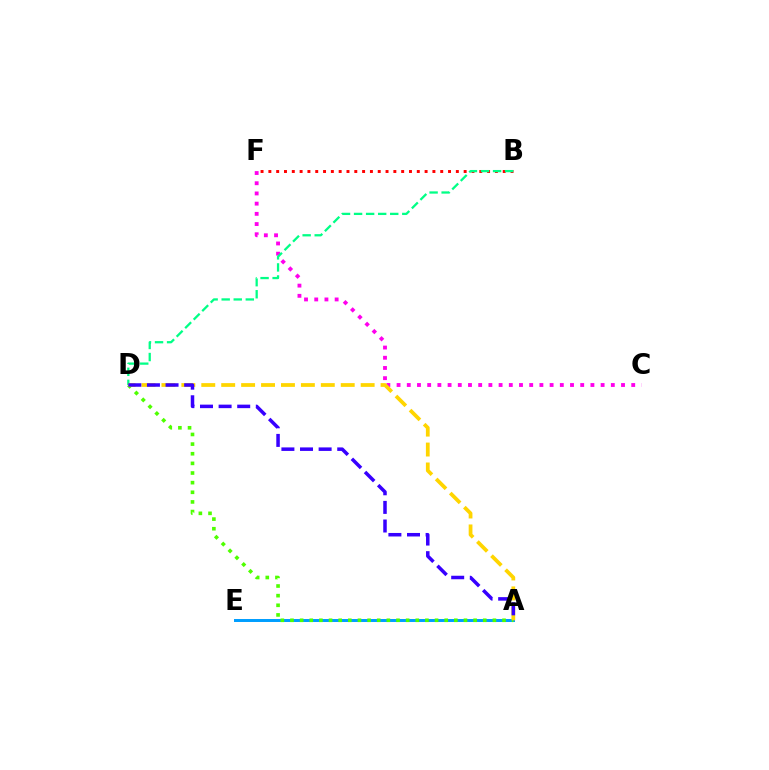{('C', 'F'): [{'color': '#ff00ed', 'line_style': 'dotted', 'thickness': 2.77}], ('B', 'F'): [{'color': '#ff0000', 'line_style': 'dotted', 'thickness': 2.12}], ('B', 'D'): [{'color': '#00ff86', 'line_style': 'dashed', 'thickness': 1.64}], ('A', 'E'): [{'color': '#009eff', 'line_style': 'solid', 'thickness': 2.14}], ('A', 'D'): [{'color': '#4fff00', 'line_style': 'dotted', 'thickness': 2.62}, {'color': '#ffd500', 'line_style': 'dashed', 'thickness': 2.71}, {'color': '#3700ff', 'line_style': 'dashed', 'thickness': 2.53}]}